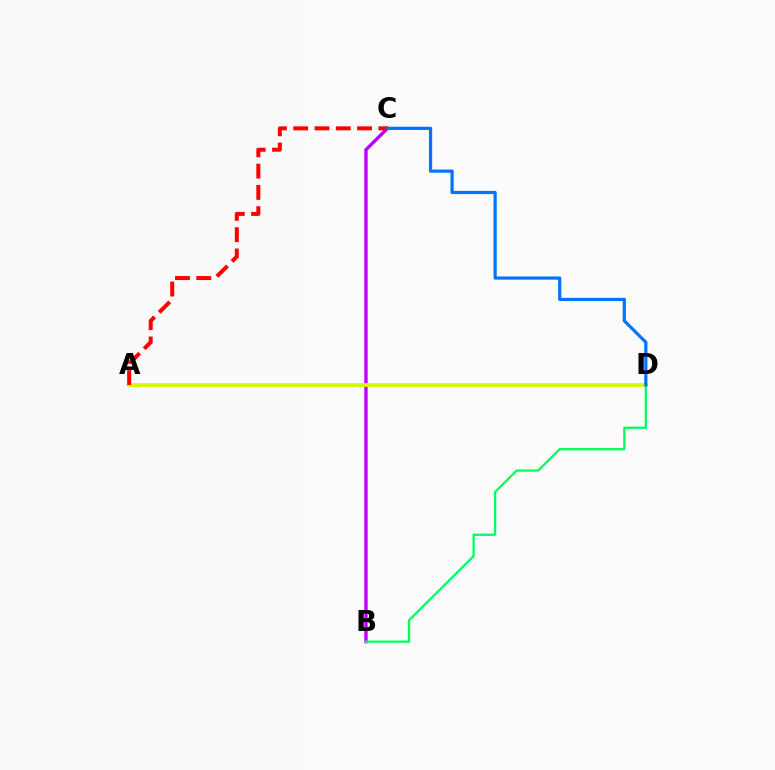{('B', 'C'): [{'color': '#b900ff', 'line_style': 'solid', 'thickness': 2.41}], ('B', 'D'): [{'color': '#00ff5c', 'line_style': 'solid', 'thickness': 1.64}], ('A', 'D'): [{'color': '#d1ff00', 'line_style': 'solid', 'thickness': 2.73}], ('A', 'C'): [{'color': '#ff0000', 'line_style': 'dashed', 'thickness': 2.89}], ('C', 'D'): [{'color': '#0074ff', 'line_style': 'solid', 'thickness': 2.3}]}